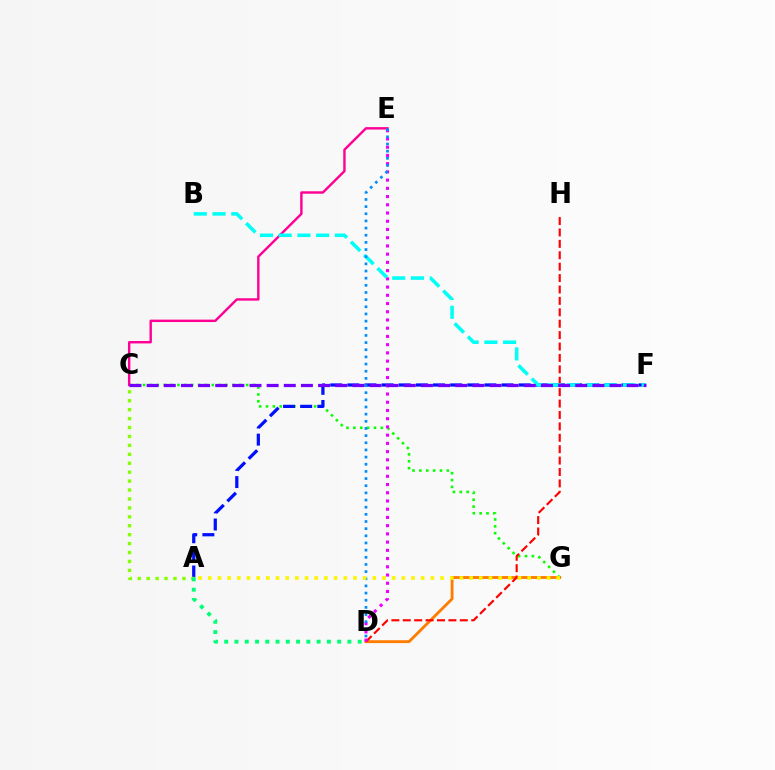{('C', 'G'): [{'color': '#08ff00', 'line_style': 'dotted', 'thickness': 1.87}], ('D', 'G'): [{'color': '#ff7c00', 'line_style': 'solid', 'thickness': 2.05}], ('C', 'E'): [{'color': '#ff0094', 'line_style': 'solid', 'thickness': 1.74}], ('A', 'F'): [{'color': '#0010ff', 'line_style': 'dashed', 'thickness': 2.33}], ('D', 'H'): [{'color': '#ff0000', 'line_style': 'dashed', 'thickness': 1.55}], ('D', 'E'): [{'color': '#ee00ff', 'line_style': 'dotted', 'thickness': 2.24}, {'color': '#008cff', 'line_style': 'dotted', 'thickness': 1.94}], ('A', 'C'): [{'color': '#84ff00', 'line_style': 'dotted', 'thickness': 2.43}], ('B', 'F'): [{'color': '#00fff6', 'line_style': 'dashed', 'thickness': 2.55}], ('A', 'G'): [{'color': '#fcf500', 'line_style': 'dotted', 'thickness': 2.63}], ('A', 'D'): [{'color': '#00ff74', 'line_style': 'dotted', 'thickness': 2.79}], ('C', 'F'): [{'color': '#7200ff', 'line_style': 'dashed', 'thickness': 2.33}]}